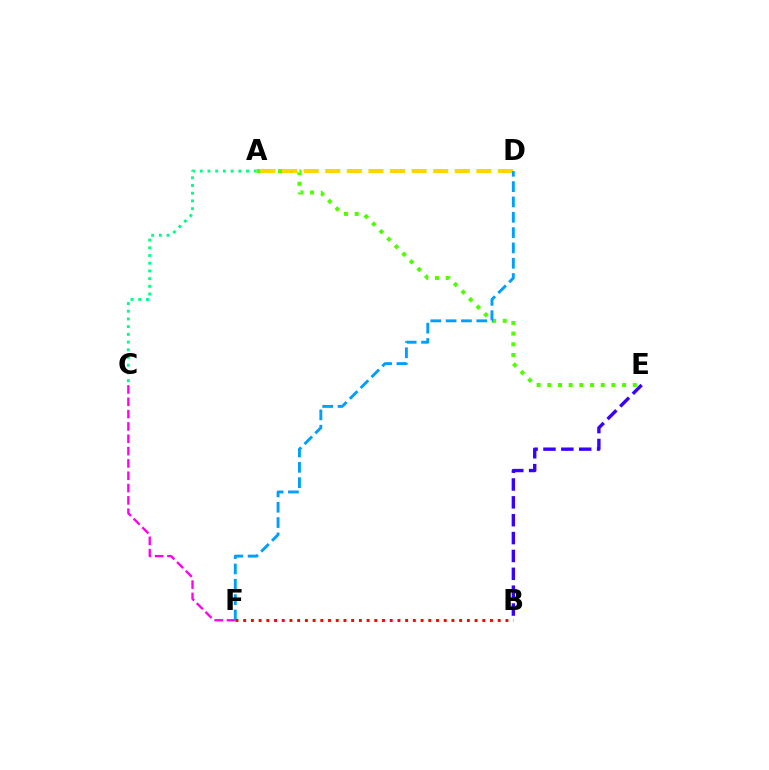{('C', 'F'): [{'color': '#ff00ed', 'line_style': 'dashed', 'thickness': 1.67}], ('A', 'C'): [{'color': '#00ff86', 'line_style': 'dotted', 'thickness': 2.1}], ('A', 'E'): [{'color': '#4fff00', 'line_style': 'dotted', 'thickness': 2.9}], ('B', 'E'): [{'color': '#3700ff', 'line_style': 'dashed', 'thickness': 2.43}], ('A', 'D'): [{'color': '#ffd500', 'line_style': 'dashed', 'thickness': 2.93}], ('D', 'F'): [{'color': '#009eff', 'line_style': 'dashed', 'thickness': 2.08}], ('B', 'F'): [{'color': '#ff0000', 'line_style': 'dotted', 'thickness': 2.1}]}